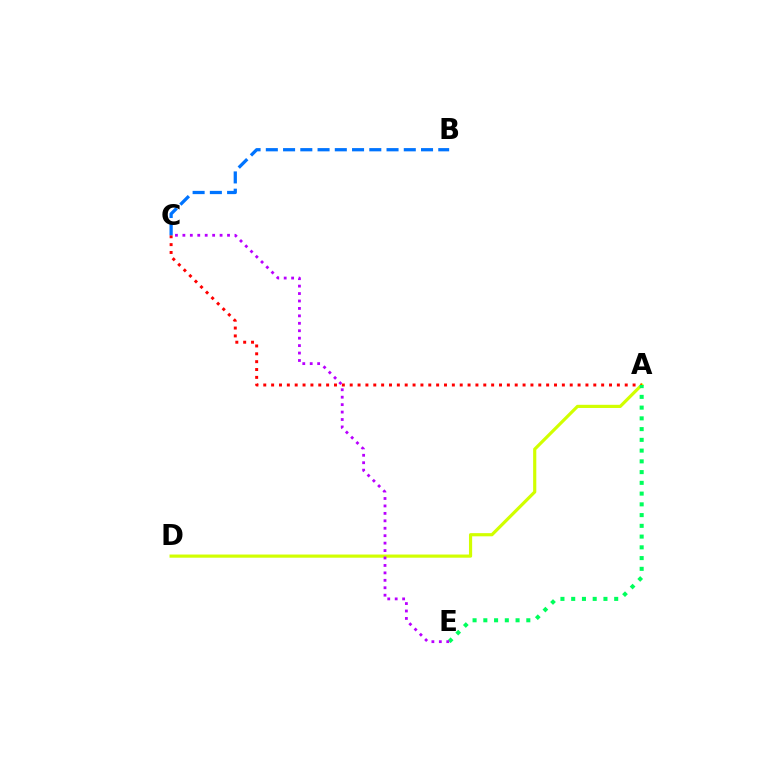{('A', 'D'): [{'color': '#d1ff00', 'line_style': 'solid', 'thickness': 2.28}], ('A', 'C'): [{'color': '#ff0000', 'line_style': 'dotted', 'thickness': 2.13}], ('A', 'E'): [{'color': '#00ff5c', 'line_style': 'dotted', 'thickness': 2.92}], ('B', 'C'): [{'color': '#0074ff', 'line_style': 'dashed', 'thickness': 2.34}], ('C', 'E'): [{'color': '#b900ff', 'line_style': 'dotted', 'thickness': 2.02}]}